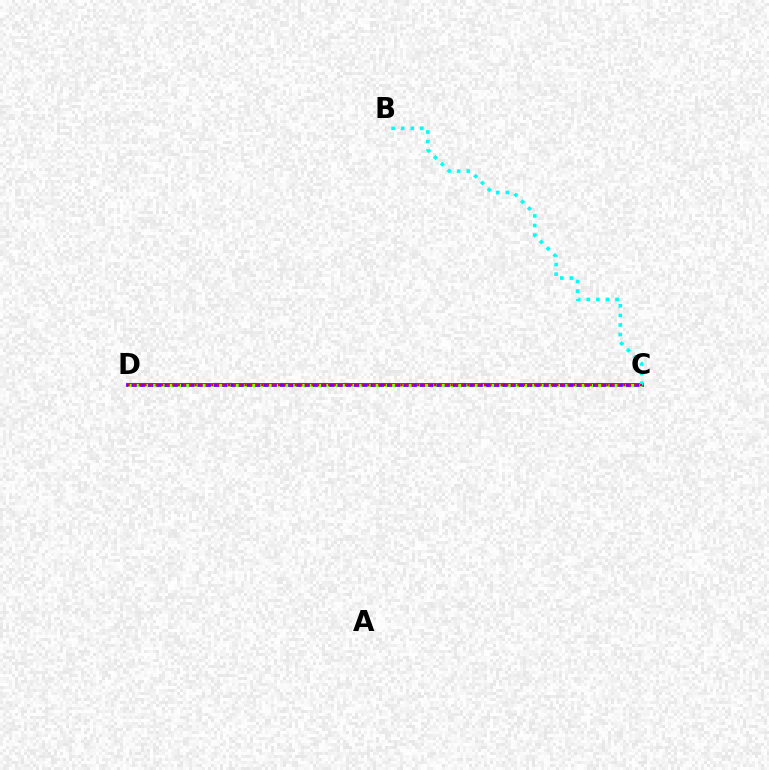{('C', 'D'): [{'color': '#7200ff', 'line_style': 'solid', 'thickness': 2.74}, {'color': '#84ff00', 'line_style': 'dotted', 'thickness': 2.24}, {'color': '#ff0000', 'line_style': 'dotted', 'thickness': 1.51}], ('B', 'C'): [{'color': '#00fff6', 'line_style': 'dotted', 'thickness': 2.6}]}